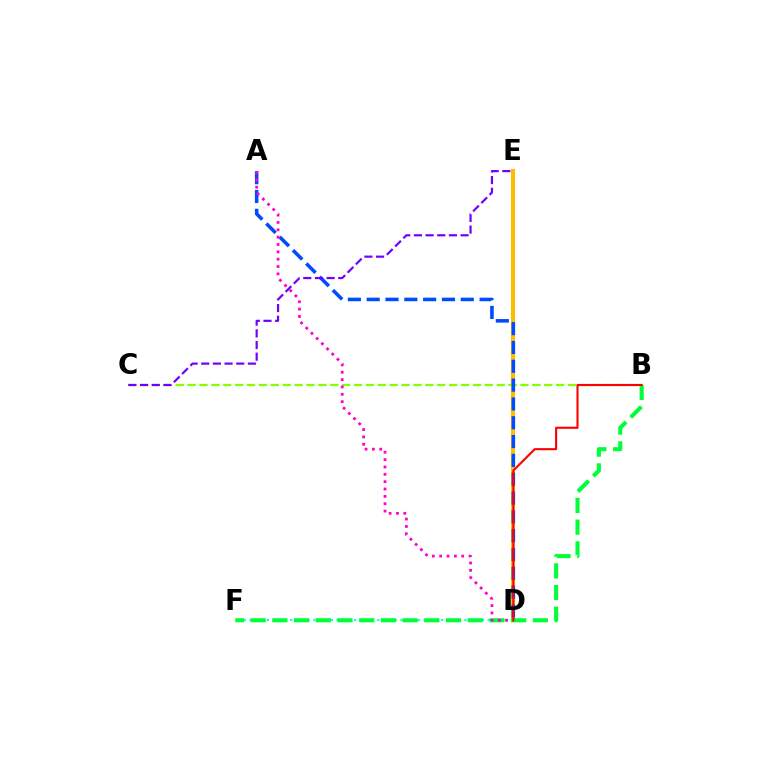{('B', 'C'): [{'color': '#84ff00', 'line_style': 'dashed', 'thickness': 1.62}], ('D', 'F'): [{'color': '#00fff6', 'line_style': 'dotted', 'thickness': 1.58}], ('D', 'E'): [{'color': '#ffbd00', 'line_style': 'solid', 'thickness': 2.96}], ('A', 'D'): [{'color': '#004bff', 'line_style': 'dashed', 'thickness': 2.56}, {'color': '#ff00cf', 'line_style': 'dotted', 'thickness': 2.0}], ('B', 'F'): [{'color': '#00ff39', 'line_style': 'dashed', 'thickness': 2.95}], ('C', 'E'): [{'color': '#7200ff', 'line_style': 'dashed', 'thickness': 1.59}], ('B', 'D'): [{'color': '#ff0000', 'line_style': 'solid', 'thickness': 1.51}]}